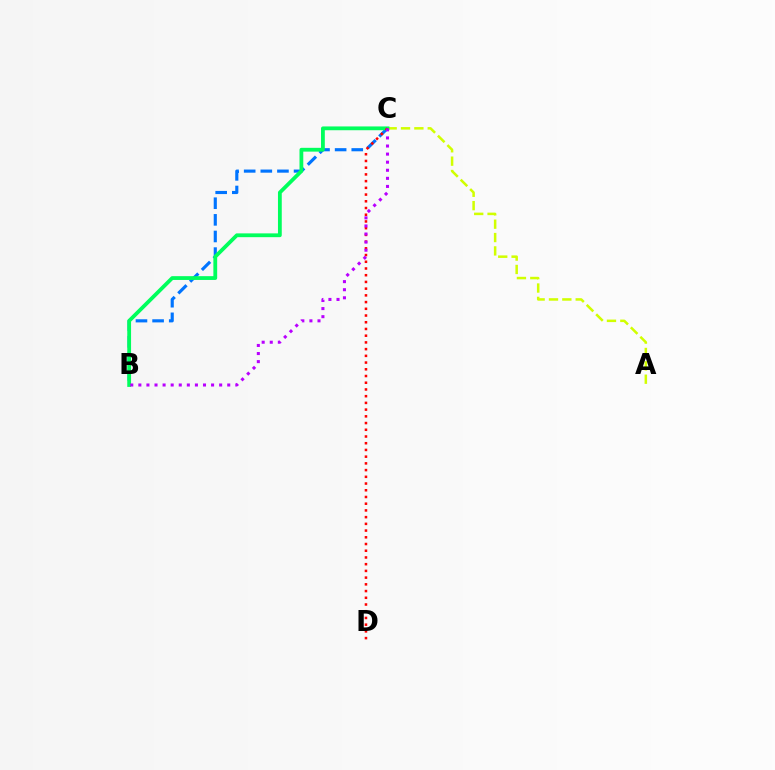{('A', 'C'): [{'color': '#d1ff00', 'line_style': 'dashed', 'thickness': 1.82}], ('B', 'C'): [{'color': '#0074ff', 'line_style': 'dashed', 'thickness': 2.26}, {'color': '#00ff5c', 'line_style': 'solid', 'thickness': 2.73}, {'color': '#b900ff', 'line_style': 'dotted', 'thickness': 2.2}], ('C', 'D'): [{'color': '#ff0000', 'line_style': 'dotted', 'thickness': 1.83}]}